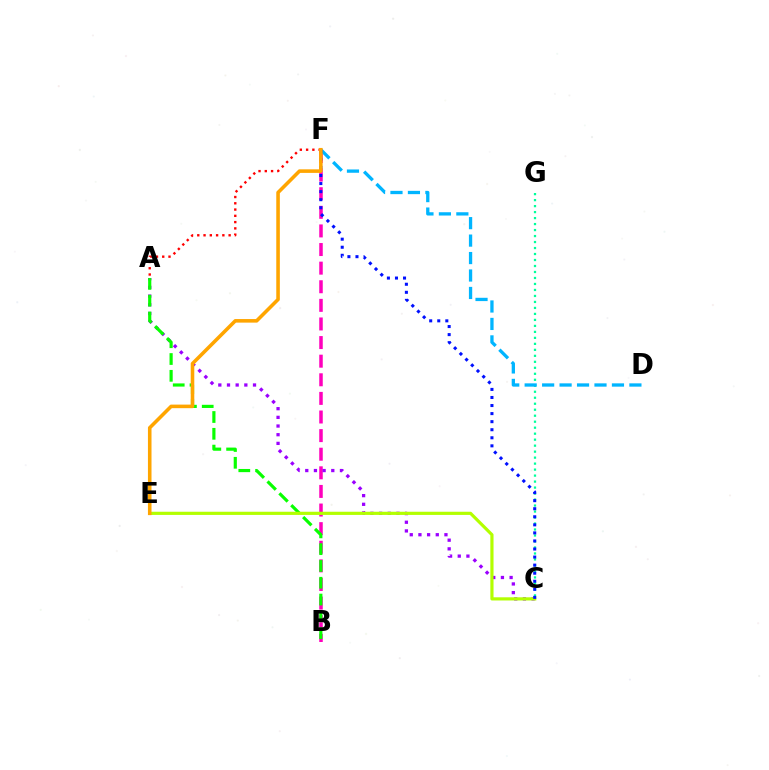{('B', 'F'): [{'color': '#ff00bd', 'line_style': 'dashed', 'thickness': 2.53}], ('A', 'C'): [{'color': '#9b00ff', 'line_style': 'dotted', 'thickness': 2.36}], ('C', 'G'): [{'color': '#00ff9d', 'line_style': 'dotted', 'thickness': 1.63}], ('D', 'F'): [{'color': '#00b5ff', 'line_style': 'dashed', 'thickness': 2.37}], ('A', 'B'): [{'color': '#08ff00', 'line_style': 'dashed', 'thickness': 2.28}], ('C', 'E'): [{'color': '#b3ff00', 'line_style': 'solid', 'thickness': 2.29}], ('C', 'F'): [{'color': '#0010ff', 'line_style': 'dotted', 'thickness': 2.19}], ('A', 'F'): [{'color': '#ff0000', 'line_style': 'dotted', 'thickness': 1.7}], ('E', 'F'): [{'color': '#ffa500', 'line_style': 'solid', 'thickness': 2.57}]}